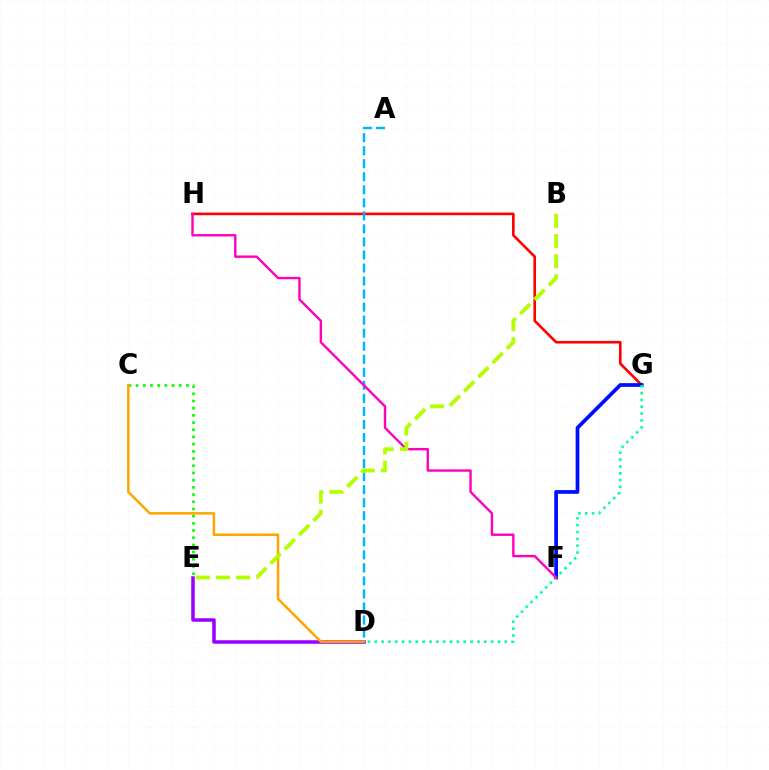{('G', 'H'): [{'color': '#ff0000', 'line_style': 'solid', 'thickness': 1.89}], ('F', 'G'): [{'color': '#0010ff', 'line_style': 'solid', 'thickness': 2.69}], ('D', 'G'): [{'color': '#00ff9d', 'line_style': 'dotted', 'thickness': 1.86}], ('A', 'D'): [{'color': '#00b5ff', 'line_style': 'dashed', 'thickness': 1.77}], ('D', 'E'): [{'color': '#9b00ff', 'line_style': 'solid', 'thickness': 2.53}], ('F', 'H'): [{'color': '#ff00bd', 'line_style': 'solid', 'thickness': 1.73}], ('C', 'E'): [{'color': '#08ff00', 'line_style': 'dotted', 'thickness': 1.96}], ('C', 'D'): [{'color': '#ffa500', 'line_style': 'solid', 'thickness': 1.81}], ('B', 'E'): [{'color': '#b3ff00', 'line_style': 'dashed', 'thickness': 2.74}]}